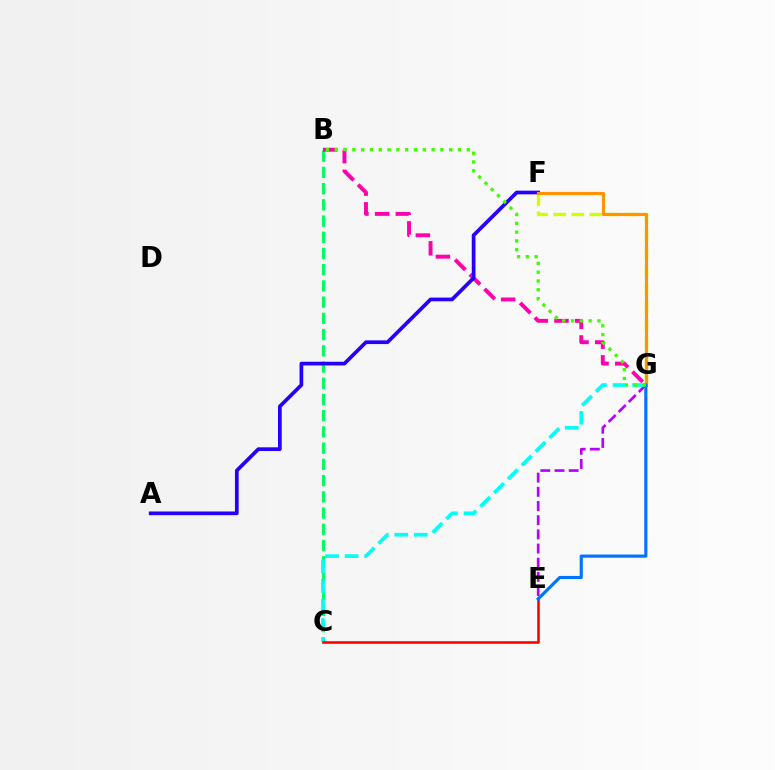{('E', 'G'): [{'color': '#b900ff', 'line_style': 'dashed', 'thickness': 1.93}, {'color': '#0074ff', 'line_style': 'solid', 'thickness': 2.26}], ('F', 'G'): [{'color': '#d1ff00', 'line_style': 'dashed', 'thickness': 2.44}, {'color': '#ff9400', 'line_style': 'solid', 'thickness': 2.27}], ('B', 'C'): [{'color': '#00ff5c', 'line_style': 'dashed', 'thickness': 2.2}], ('C', 'G'): [{'color': '#00fff6', 'line_style': 'dashed', 'thickness': 2.65}], ('C', 'E'): [{'color': '#ff0000', 'line_style': 'solid', 'thickness': 1.86}], ('B', 'G'): [{'color': '#ff00ac', 'line_style': 'dashed', 'thickness': 2.81}, {'color': '#3dff00', 'line_style': 'dotted', 'thickness': 2.39}], ('A', 'F'): [{'color': '#2500ff', 'line_style': 'solid', 'thickness': 2.67}]}